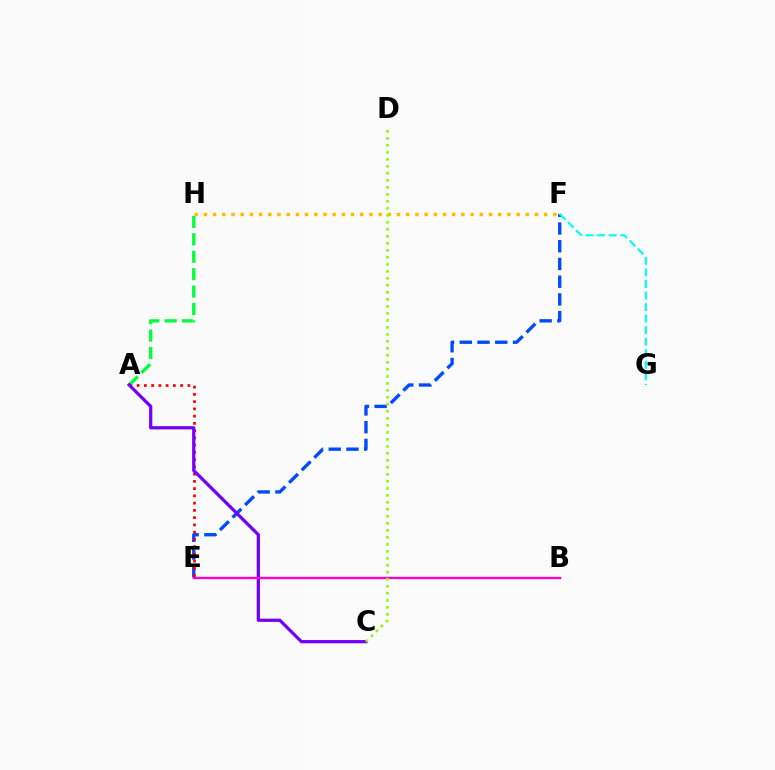{('F', 'H'): [{'color': '#ffbd00', 'line_style': 'dotted', 'thickness': 2.5}], ('A', 'H'): [{'color': '#00ff39', 'line_style': 'dashed', 'thickness': 2.37}], ('E', 'F'): [{'color': '#004bff', 'line_style': 'dashed', 'thickness': 2.41}], ('A', 'E'): [{'color': '#ff0000', 'line_style': 'dotted', 'thickness': 1.97}], ('F', 'G'): [{'color': '#00fff6', 'line_style': 'dashed', 'thickness': 1.57}], ('A', 'C'): [{'color': '#7200ff', 'line_style': 'solid', 'thickness': 2.33}], ('B', 'E'): [{'color': '#ff00cf', 'line_style': 'solid', 'thickness': 1.71}], ('C', 'D'): [{'color': '#84ff00', 'line_style': 'dotted', 'thickness': 1.9}]}